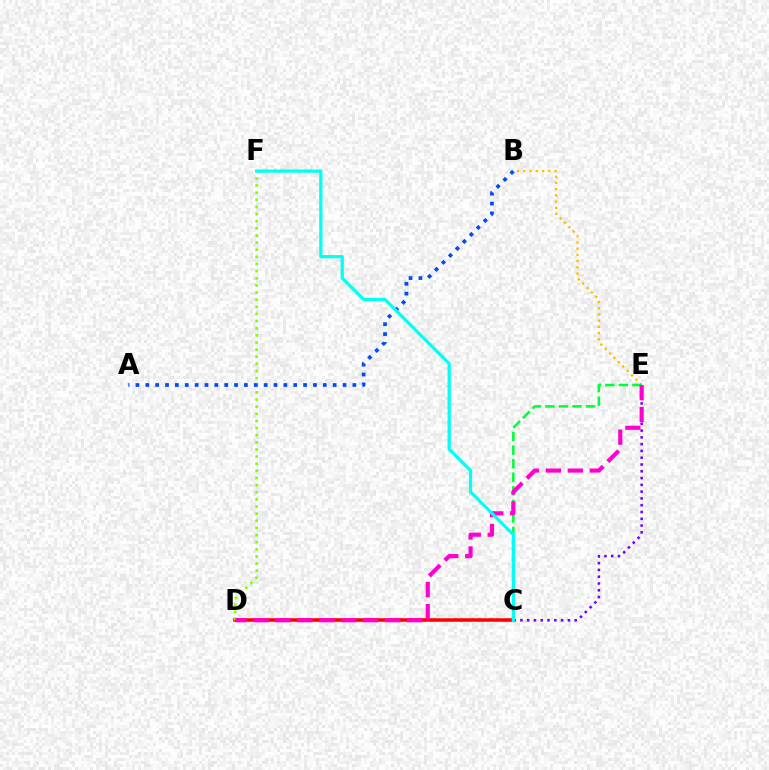{('C', 'D'): [{'color': '#ff0000', 'line_style': 'solid', 'thickness': 2.56}], ('B', 'E'): [{'color': '#ffbd00', 'line_style': 'dotted', 'thickness': 1.69}], ('C', 'E'): [{'color': '#7200ff', 'line_style': 'dotted', 'thickness': 1.84}, {'color': '#00ff39', 'line_style': 'dashed', 'thickness': 1.84}], ('D', 'F'): [{'color': '#84ff00', 'line_style': 'dotted', 'thickness': 1.94}], ('D', 'E'): [{'color': '#ff00cf', 'line_style': 'dashed', 'thickness': 2.98}], ('A', 'B'): [{'color': '#004bff', 'line_style': 'dotted', 'thickness': 2.68}], ('C', 'F'): [{'color': '#00fff6', 'line_style': 'solid', 'thickness': 2.32}]}